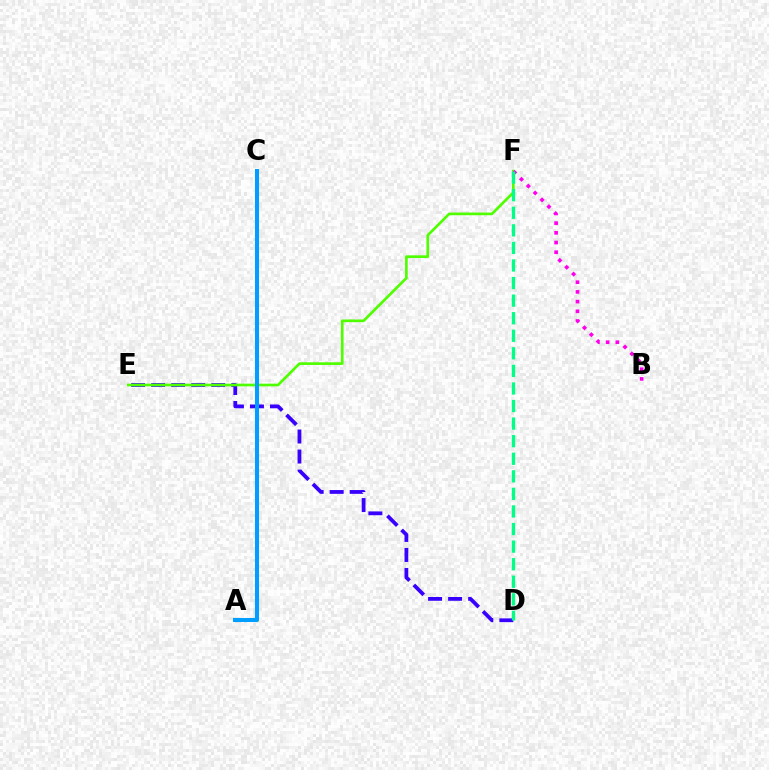{('D', 'E'): [{'color': '#3700ff', 'line_style': 'dashed', 'thickness': 2.72}], ('A', 'C'): [{'color': '#ff0000', 'line_style': 'dashed', 'thickness': 1.7}, {'color': '#ffd500', 'line_style': 'dashed', 'thickness': 2.09}, {'color': '#009eff', 'line_style': 'solid', 'thickness': 2.91}], ('E', 'F'): [{'color': '#4fff00', 'line_style': 'solid', 'thickness': 1.93}], ('B', 'F'): [{'color': '#ff00ed', 'line_style': 'dotted', 'thickness': 2.64}], ('D', 'F'): [{'color': '#00ff86', 'line_style': 'dashed', 'thickness': 2.39}]}